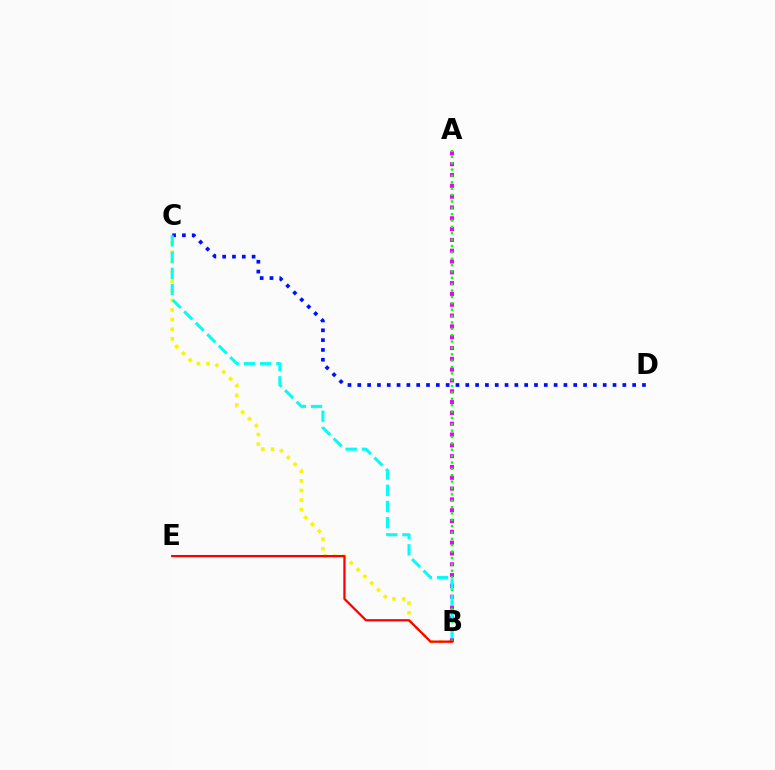{('B', 'C'): [{'color': '#fcf500', 'line_style': 'dotted', 'thickness': 2.61}, {'color': '#00fff6', 'line_style': 'dashed', 'thickness': 2.2}], ('A', 'B'): [{'color': '#ee00ff', 'line_style': 'dotted', 'thickness': 2.94}, {'color': '#08ff00', 'line_style': 'dotted', 'thickness': 1.73}], ('B', 'E'): [{'color': '#ff0000', 'line_style': 'solid', 'thickness': 1.63}], ('C', 'D'): [{'color': '#0010ff', 'line_style': 'dotted', 'thickness': 2.67}]}